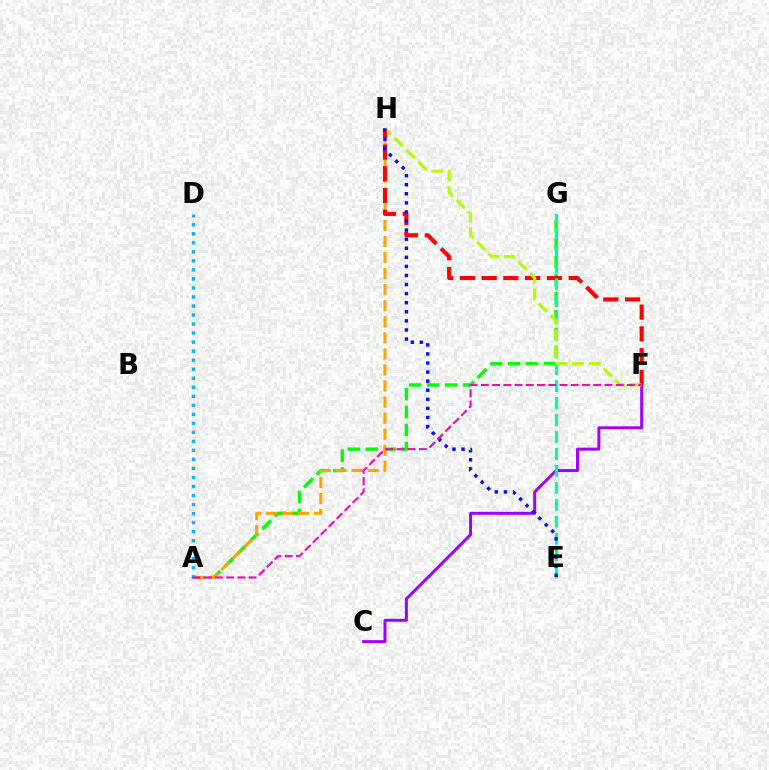{('C', 'F'): [{'color': '#9b00ff', 'line_style': 'solid', 'thickness': 2.13}], ('A', 'G'): [{'color': '#08ff00', 'line_style': 'dashed', 'thickness': 2.44}], ('A', 'H'): [{'color': '#ffa500', 'line_style': 'dashed', 'thickness': 2.18}], ('F', 'H'): [{'color': '#ff0000', 'line_style': 'dashed', 'thickness': 2.96}, {'color': '#b3ff00', 'line_style': 'dashed', 'thickness': 2.26}], ('E', 'G'): [{'color': '#00ff9d', 'line_style': 'dashed', 'thickness': 2.3}], ('E', 'H'): [{'color': '#0010ff', 'line_style': 'dotted', 'thickness': 2.47}], ('A', 'D'): [{'color': '#00b5ff', 'line_style': 'dotted', 'thickness': 2.45}], ('A', 'F'): [{'color': '#ff00bd', 'line_style': 'dashed', 'thickness': 1.53}]}